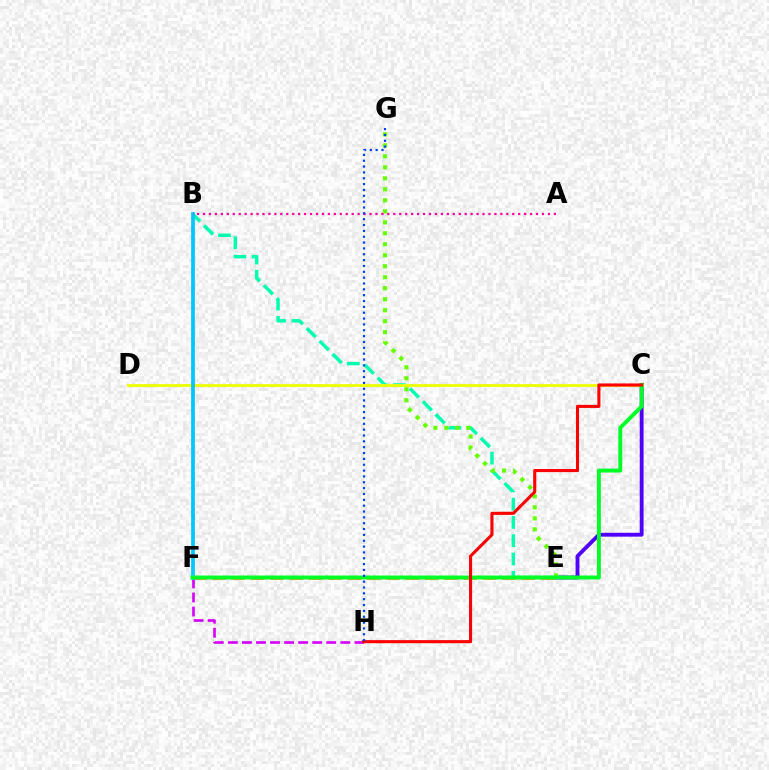{('B', 'E'): [{'color': '#00ffaf', 'line_style': 'dashed', 'thickness': 2.49}], ('C', 'E'): [{'color': '#4f00ff', 'line_style': 'solid', 'thickness': 2.76}], ('E', 'F'): [{'color': '#ff8800', 'line_style': 'dashed', 'thickness': 2.62}], ('C', 'D'): [{'color': '#eeff00', 'line_style': 'solid', 'thickness': 2.05}], ('F', 'H'): [{'color': '#d600ff', 'line_style': 'dashed', 'thickness': 1.91}], ('B', 'F'): [{'color': '#00c7ff', 'line_style': 'solid', 'thickness': 2.69}], ('E', 'G'): [{'color': '#66ff00', 'line_style': 'dotted', 'thickness': 2.99}], ('C', 'F'): [{'color': '#00ff27', 'line_style': 'solid', 'thickness': 2.84}], ('C', 'H'): [{'color': '#ff0000', 'line_style': 'solid', 'thickness': 2.23}], ('A', 'B'): [{'color': '#ff00a0', 'line_style': 'dotted', 'thickness': 1.62}], ('G', 'H'): [{'color': '#003fff', 'line_style': 'dotted', 'thickness': 1.59}]}